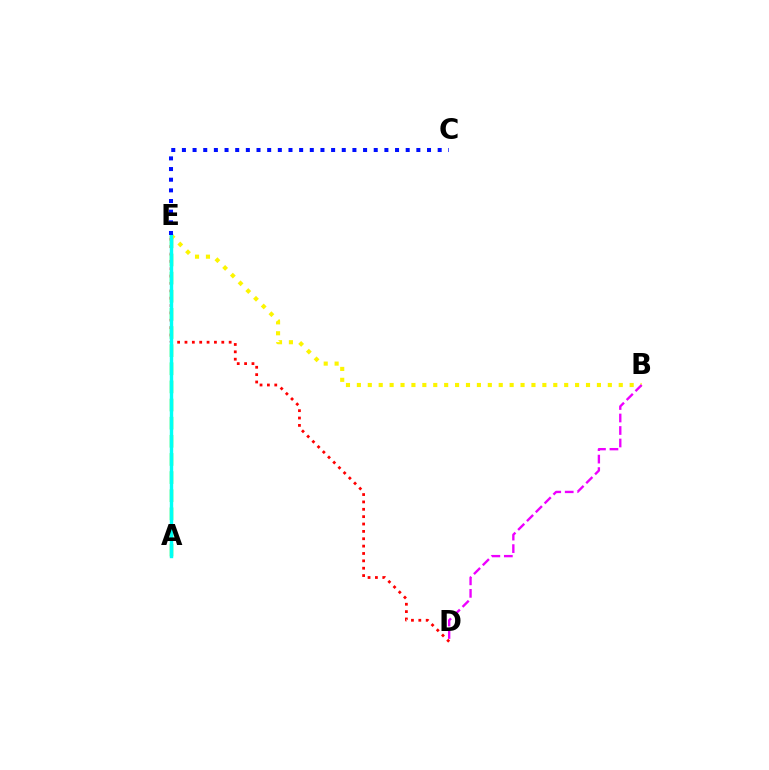{('A', 'E'): [{'color': '#08ff00', 'line_style': 'dashed', 'thickness': 2.46}, {'color': '#00fff6', 'line_style': 'solid', 'thickness': 2.46}], ('D', 'E'): [{'color': '#ff0000', 'line_style': 'dotted', 'thickness': 2.0}], ('B', 'E'): [{'color': '#fcf500', 'line_style': 'dotted', 'thickness': 2.96}], ('C', 'E'): [{'color': '#0010ff', 'line_style': 'dotted', 'thickness': 2.9}], ('B', 'D'): [{'color': '#ee00ff', 'line_style': 'dashed', 'thickness': 1.7}]}